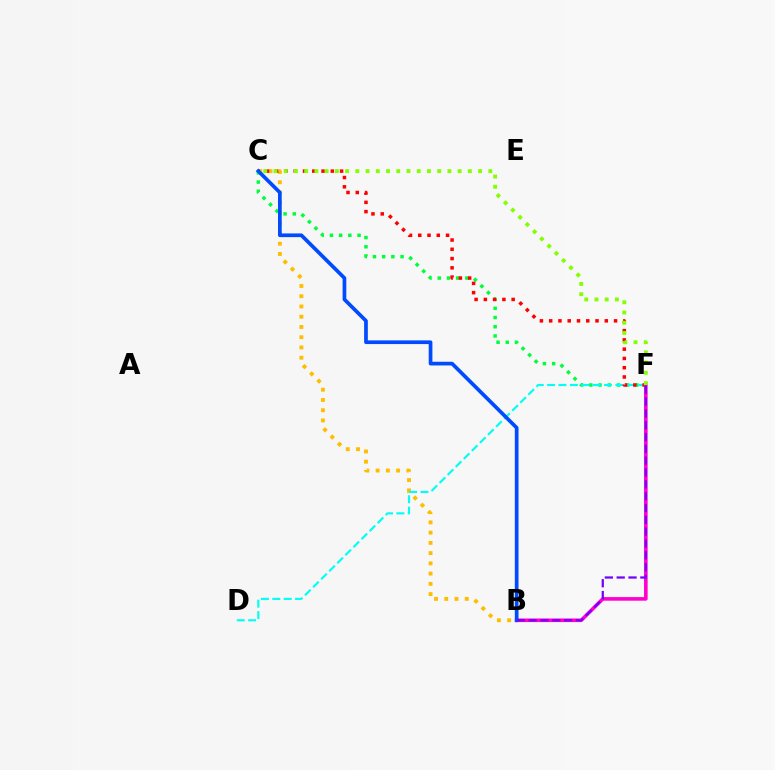{('B', 'C'): [{'color': '#ffbd00', 'line_style': 'dotted', 'thickness': 2.78}, {'color': '#004bff', 'line_style': 'solid', 'thickness': 2.66}], ('C', 'F'): [{'color': '#00ff39', 'line_style': 'dotted', 'thickness': 2.5}, {'color': '#ff0000', 'line_style': 'dotted', 'thickness': 2.52}, {'color': '#84ff00', 'line_style': 'dotted', 'thickness': 2.78}], ('D', 'F'): [{'color': '#00fff6', 'line_style': 'dashed', 'thickness': 1.55}], ('B', 'F'): [{'color': '#ff00cf', 'line_style': 'solid', 'thickness': 2.59}, {'color': '#7200ff', 'line_style': 'dashed', 'thickness': 1.61}]}